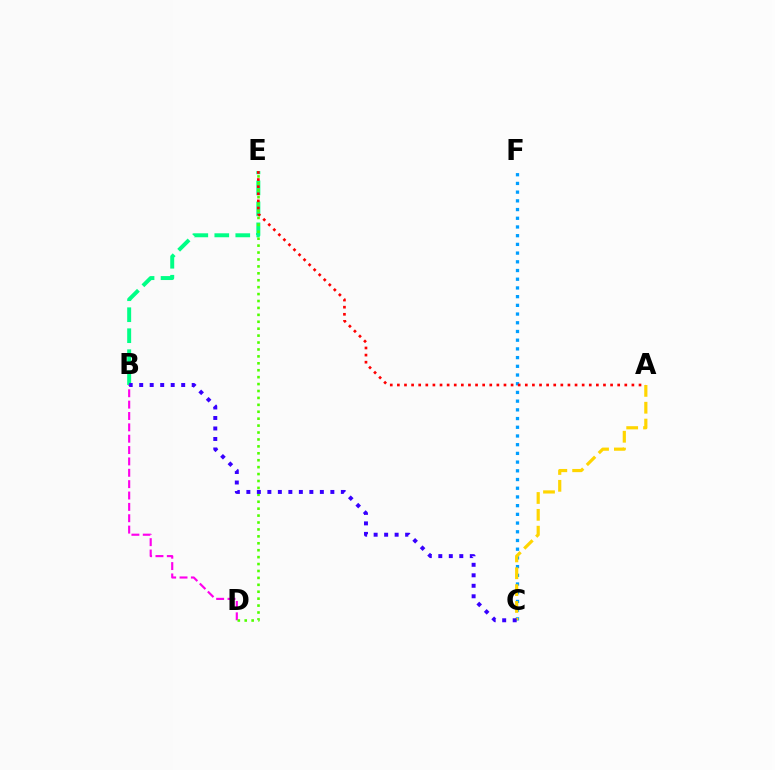{('B', 'E'): [{'color': '#00ff86', 'line_style': 'dashed', 'thickness': 2.85}], ('C', 'F'): [{'color': '#009eff', 'line_style': 'dotted', 'thickness': 2.37}], ('B', 'D'): [{'color': '#ff00ed', 'line_style': 'dashed', 'thickness': 1.54}], ('D', 'E'): [{'color': '#4fff00', 'line_style': 'dotted', 'thickness': 1.88}], ('A', 'C'): [{'color': '#ffd500', 'line_style': 'dashed', 'thickness': 2.29}], ('A', 'E'): [{'color': '#ff0000', 'line_style': 'dotted', 'thickness': 1.93}], ('B', 'C'): [{'color': '#3700ff', 'line_style': 'dotted', 'thickness': 2.85}]}